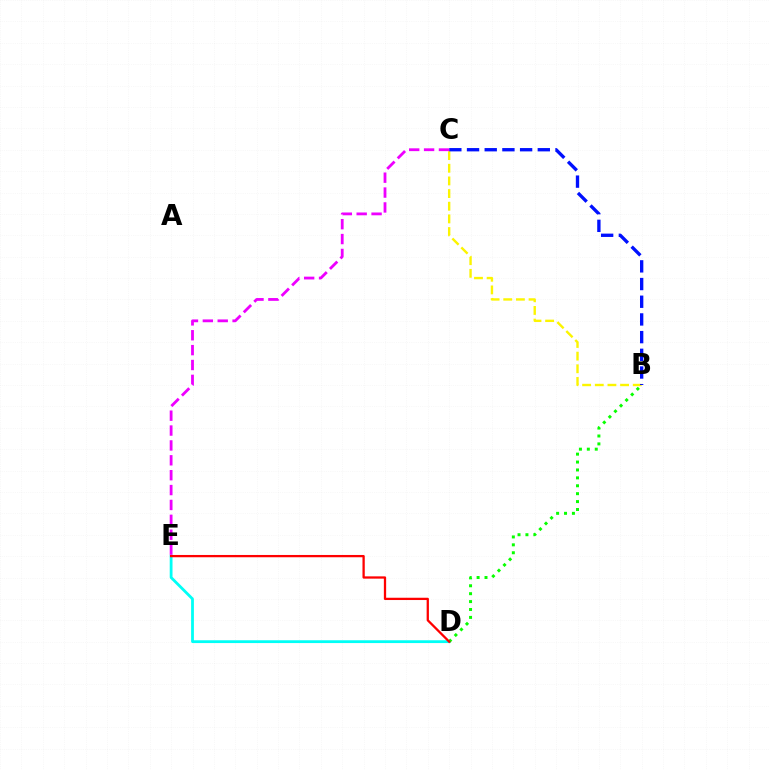{('D', 'E'): [{'color': '#00fff6', 'line_style': 'solid', 'thickness': 2.02}, {'color': '#ff0000', 'line_style': 'solid', 'thickness': 1.64}], ('B', 'C'): [{'color': '#fcf500', 'line_style': 'dashed', 'thickness': 1.72}, {'color': '#0010ff', 'line_style': 'dashed', 'thickness': 2.4}], ('B', 'D'): [{'color': '#08ff00', 'line_style': 'dotted', 'thickness': 2.15}], ('C', 'E'): [{'color': '#ee00ff', 'line_style': 'dashed', 'thickness': 2.02}]}